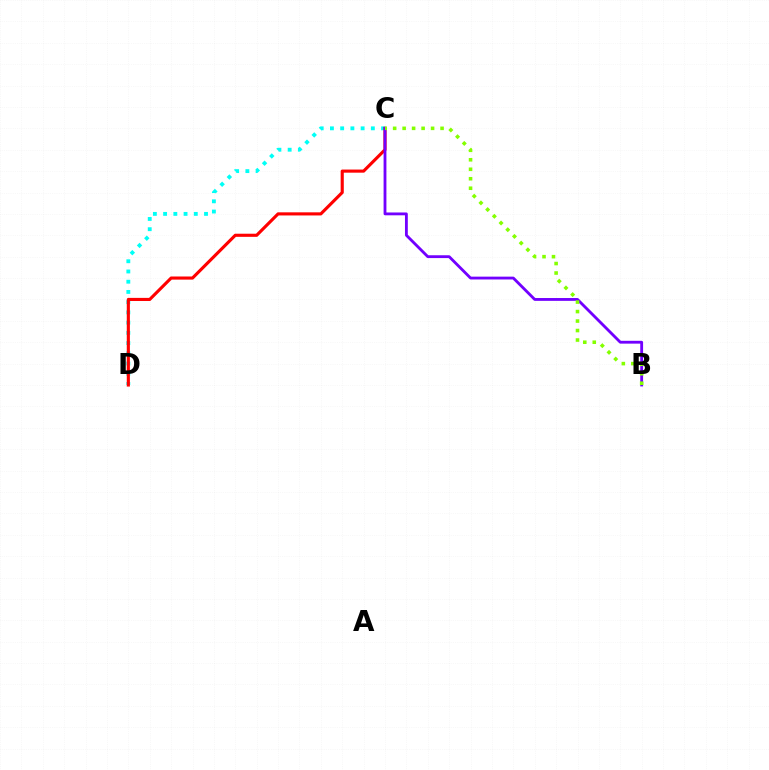{('C', 'D'): [{'color': '#00fff6', 'line_style': 'dotted', 'thickness': 2.78}, {'color': '#ff0000', 'line_style': 'solid', 'thickness': 2.25}], ('B', 'C'): [{'color': '#7200ff', 'line_style': 'solid', 'thickness': 2.04}, {'color': '#84ff00', 'line_style': 'dotted', 'thickness': 2.58}]}